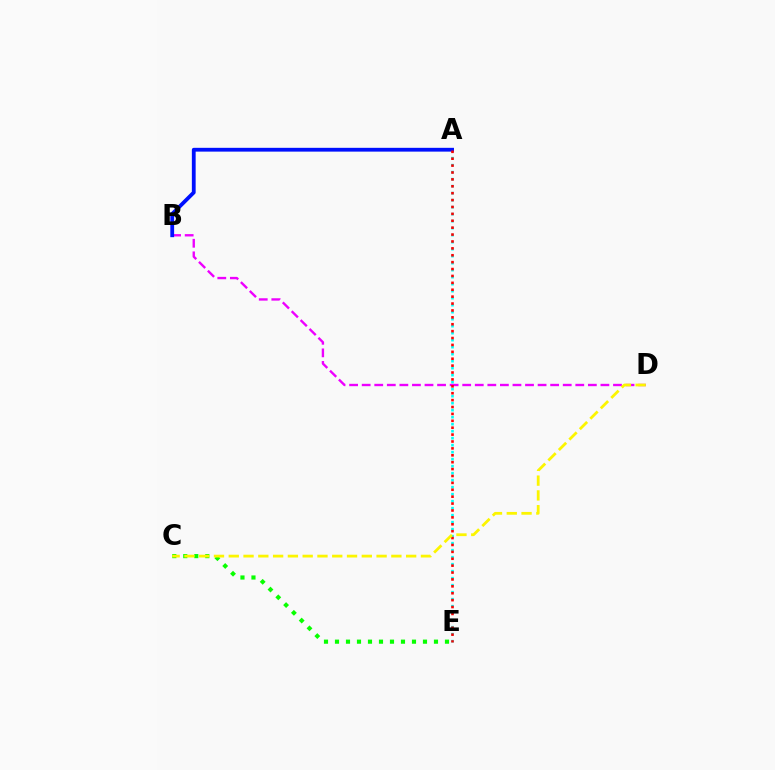{('A', 'E'): [{'color': '#00fff6', 'line_style': 'dotted', 'thickness': 1.9}, {'color': '#ff0000', 'line_style': 'dotted', 'thickness': 1.87}], ('C', 'E'): [{'color': '#08ff00', 'line_style': 'dotted', 'thickness': 2.99}], ('B', 'D'): [{'color': '#ee00ff', 'line_style': 'dashed', 'thickness': 1.71}], ('A', 'B'): [{'color': '#0010ff', 'line_style': 'solid', 'thickness': 2.73}], ('C', 'D'): [{'color': '#fcf500', 'line_style': 'dashed', 'thickness': 2.01}]}